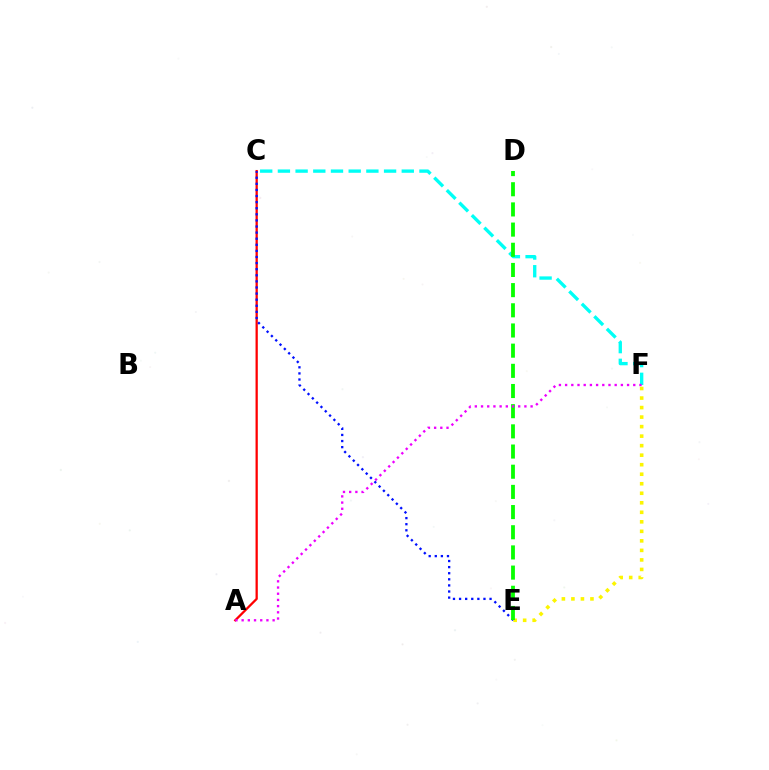{('C', 'F'): [{'color': '#00fff6', 'line_style': 'dashed', 'thickness': 2.4}], ('A', 'C'): [{'color': '#ff0000', 'line_style': 'solid', 'thickness': 1.64}], ('E', 'F'): [{'color': '#fcf500', 'line_style': 'dotted', 'thickness': 2.59}], ('C', 'E'): [{'color': '#0010ff', 'line_style': 'dotted', 'thickness': 1.66}], ('D', 'E'): [{'color': '#08ff00', 'line_style': 'dashed', 'thickness': 2.74}], ('A', 'F'): [{'color': '#ee00ff', 'line_style': 'dotted', 'thickness': 1.68}]}